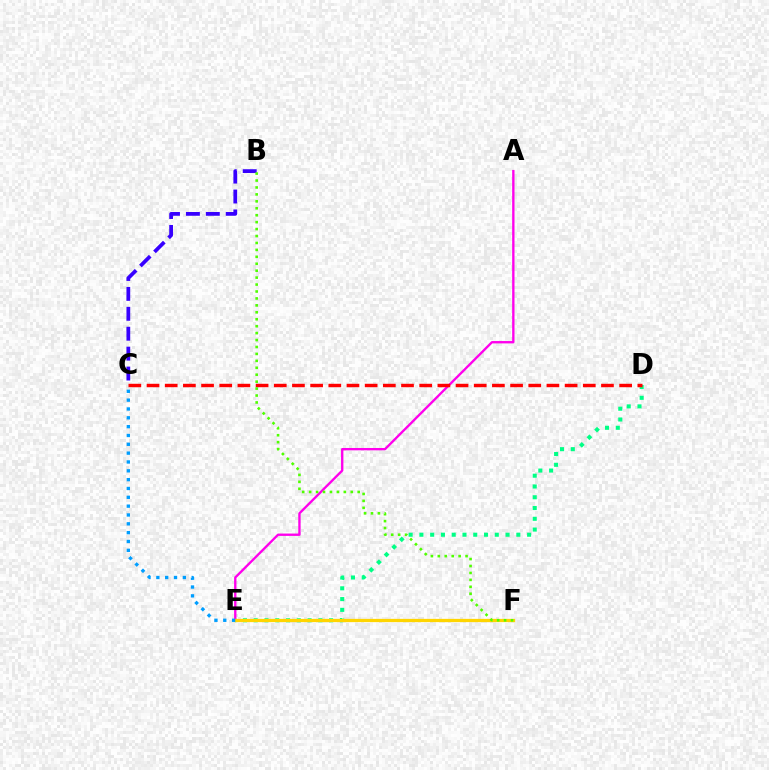{('D', 'E'): [{'color': '#00ff86', 'line_style': 'dotted', 'thickness': 2.93}], ('B', 'C'): [{'color': '#3700ff', 'line_style': 'dashed', 'thickness': 2.71}], ('A', 'E'): [{'color': '#ff00ed', 'line_style': 'solid', 'thickness': 1.69}], ('C', 'D'): [{'color': '#ff0000', 'line_style': 'dashed', 'thickness': 2.47}], ('E', 'F'): [{'color': '#ffd500', 'line_style': 'solid', 'thickness': 2.35}], ('C', 'E'): [{'color': '#009eff', 'line_style': 'dotted', 'thickness': 2.4}], ('B', 'F'): [{'color': '#4fff00', 'line_style': 'dotted', 'thickness': 1.88}]}